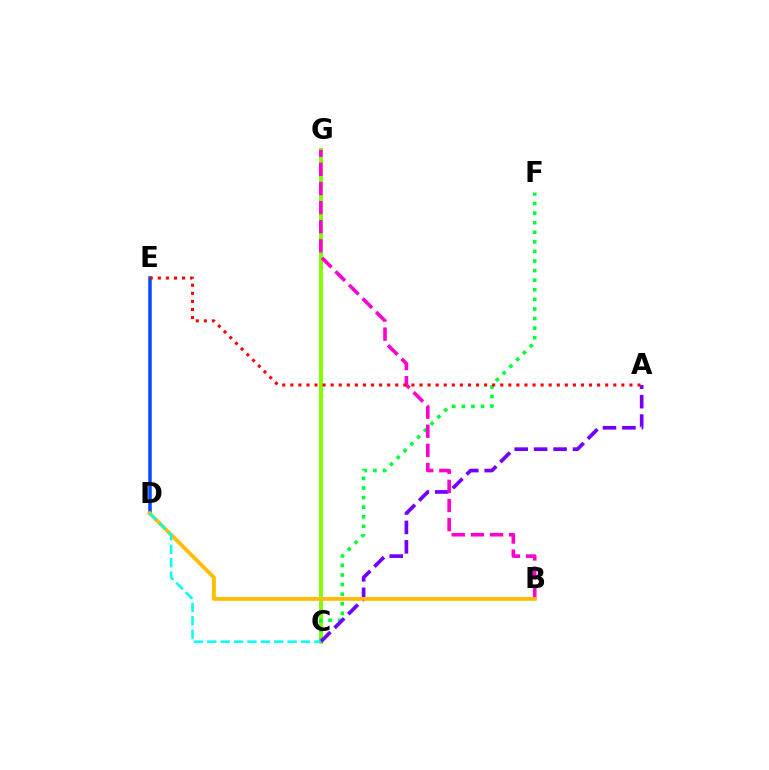{('C', 'G'): [{'color': '#84ff00', 'line_style': 'solid', 'thickness': 2.86}], ('C', 'F'): [{'color': '#00ff39', 'line_style': 'dotted', 'thickness': 2.6}], ('D', 'E'): [{'color': '#004bff', 'line_style': 'solid', 'thickness': 2.53}], ('A', 'C'): [{'color': '#7200ff', 'line_style': 'dashed', 'thickness': 2.64}], ('B', 'G'): [{'color': '#ff00cf', 'line_style': 'dashed', 'thickness': 2.6}], ('B', 'D'): [{'color': '#ffbd00', 'line_style': 'solid', 'thickness': 2.79}], ('C', 'D'): [{'color': '#00fff6', 'line_style': 'dashed', 'thickness': 1.82}], ('A', 'E'): [{'color': '#ff0000', 'line_style': 'dotted', 'thickness': 2.19}]}